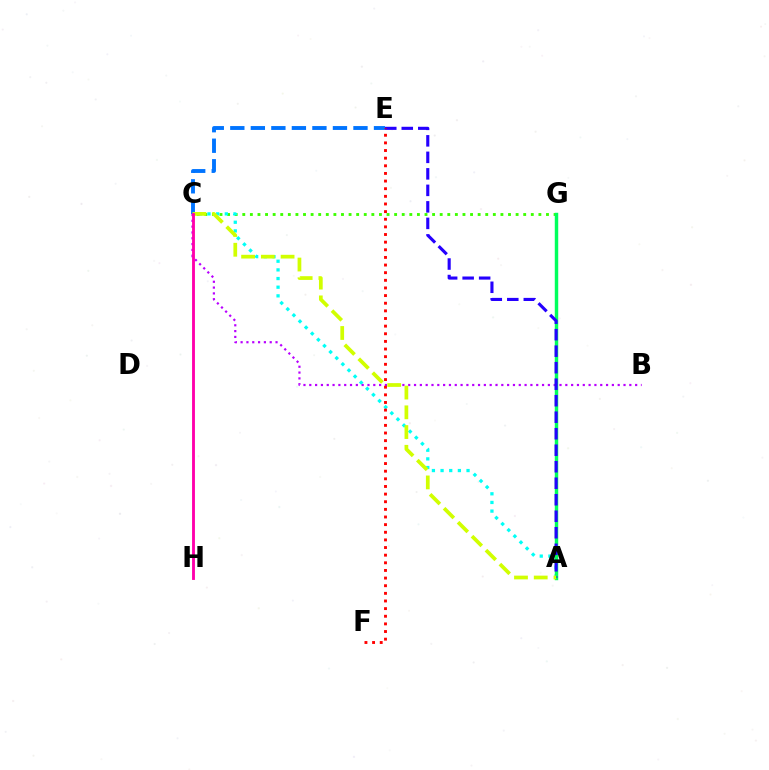{('A', 'G'): [{'color': '#ff9400', 'line_style': 'solid', 'thickness': 1.94}, {'color': '#00ff5c', 'line_style': 'solid', 'thickness': 2.48}], ('C', 'G'): [{'color': '#3dff00', 'line_style': 'dotted', 'thickness': 2.06}], ('A', 'C'): [{'color': '#00fff6', 'line_style': 'dotted', 'thickness': 2.35}, {'color': '#d1ff00', 'line_style': 'dashed', 'thickness': 2.68}], ('B', 'C'): [{'color': '#b900ff', 'line_style': 'dotted', 'thickness': 1.58}], ('C', 'E'): [{'color': '#0074ff', 'line_style': 'dashed', 'thickness': 2.79}], ('A', 'E'): [{'color': '#2500ff', 'line_style': 'dashed', 'thickness': 2.24}], ('C', 'H'): [{'color': '#ff00ac', 'line_style': 'solid', 'thickness': 2.06}], ('E', 'F'): [{'color': '#ff0000', 'line_style': 'dotted', 'thickness': 2.07}]}